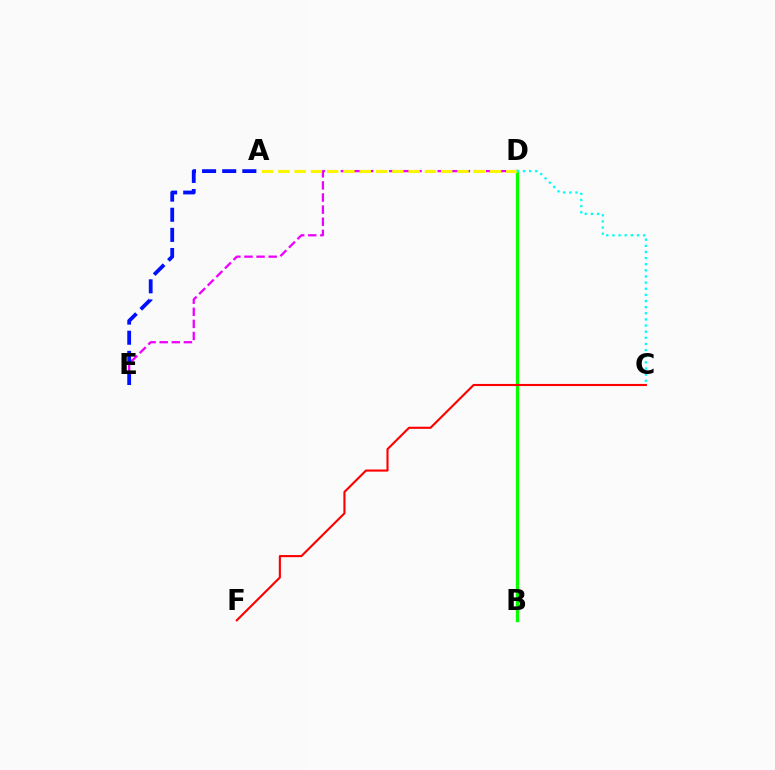{('D', 'E'): [{'color': '#ee00ff', 'line_style': 'dashed', 'thickness': 1.64}], ('A', 'E'): [{'color': '#0010ff', 'line_style': 'dashed', 'thickness': 2.73}], ('B', 'D'): [{'color': '#08ff00', 'line_style': 'solid', 'thickness': 2.4}], ('A', 'D'): [{'color': '#fcf500', 'line_style': 'dashed', 'thickness': 2.21}], ('C', 'D'): [{'color': '#00fff6', 'line_style': 'dotted', 'thickness': 1.67}], ('C', 'F'): [{'color': '#ff0000', 'line_style': 'solid', 'thickness': 1.53}]}